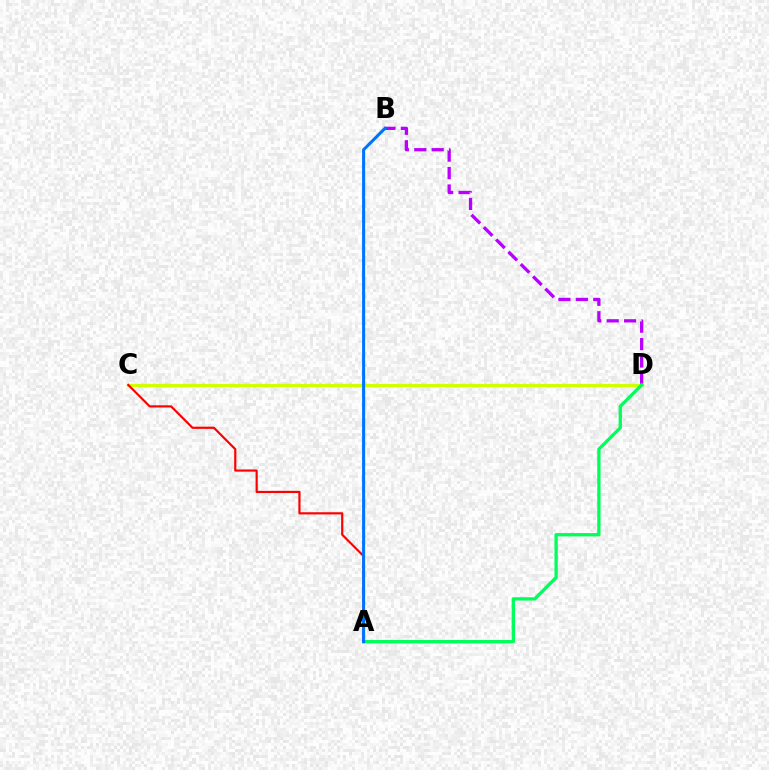{('B', 'D'): [{'color': '#b900ff', 'line_style': 'dashed', 'thickness': 2.37}], ('C', 'D'): [{'color': '#d1ff00', 'line_style': 'solid', 'thickness': 2.31}], ('A', 'D'): [{'color': '#00ff5c', 'line_style': 'solid', 'thickness': 2.39}], ('A', 'C'): [{'color': '#ff0000', 'line_style': 'solid', 'thickness': 1.57}], ('A', 'B'): [{'color': '#0074ff', 'line_style': 'solid', 'thickness': 2.21}]}